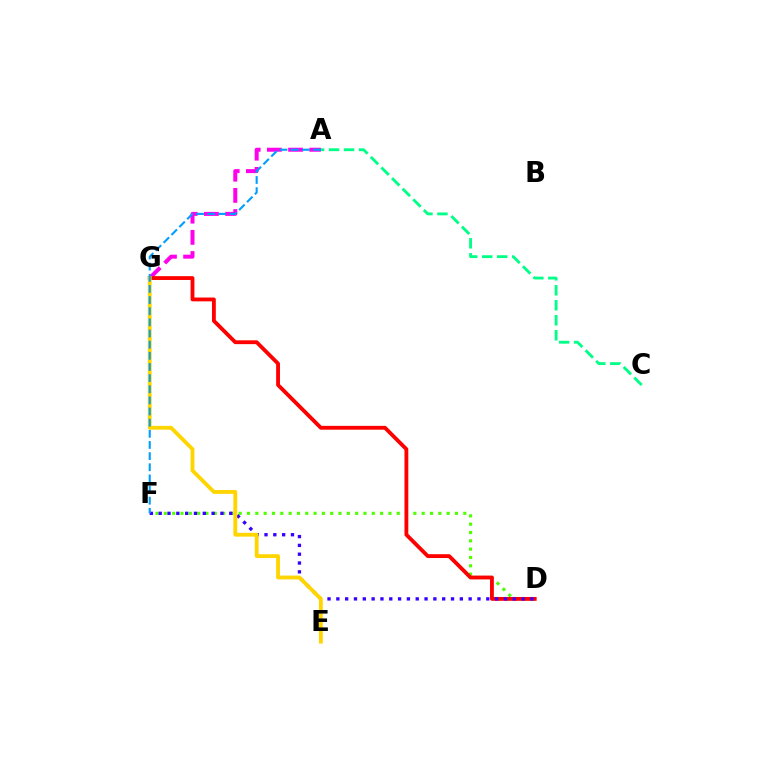{('A', 'C'): [{'color': '#00ff86', 'line_style': 'dashed', 'thickness': 2.04}], ('D', 'F'): [{'color': '#4fff00', 'line_style': 'dotted', 'thickness': 2.26}, {'color': '#3700ff', 'line_style': 'dotted', 'thickness': 2.4}], ('A', 'G'): [{'color': '#ff00ed', 'line_style': 'dashed', 'thickness': 2.88}], ('D', 'G'): [{'color': '#ff0000', 'line_style': 'solid', 'thickness': 2.76}], ('E', 'G'): [{'color': '#ffd500', 'line_style': 'solid', 'thickness': 2.76}], ('A', 'F'): [{'color': '#009eff', 'line_style': 'dashed', 'thickness': 1.51}]}